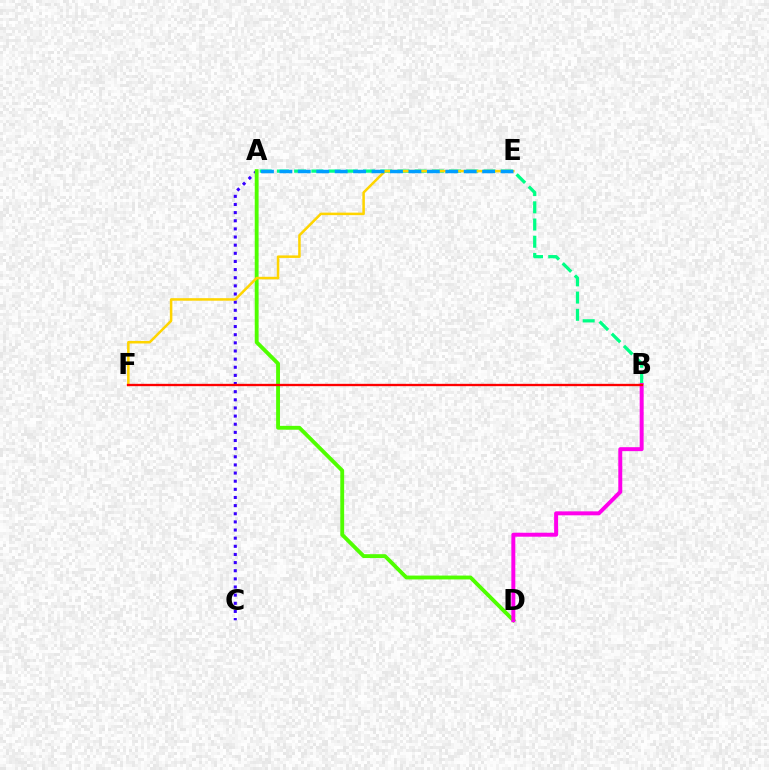{('A', 'C'): [{'color': '#3700ff', 'line_style': 'dotted', 'thickness': 2.21}], ('A', 'D'): [{'color': '#4fff00', 'line_style': 'solid', 'thickness': 2.78}], ('A', 'B'): [{'color': '#00ff86', 'line_style': 'dashed', 'thickness': 2.34}], ('B', 'D'): [{'color': '#ff00ed', 'line_style': 'solid', 'thickness': 2.85}], ('E', 'F'): [{'color': '#ffd500', 'line_style': 'solid', 'thickness': 1.81}], ('B', 'F'): [{'color': '#ff0000', 'line_style': 'solid', 'thickness': 1.68}], ('A', 'E'): [{'color': '#009eff', 'line_style': 'dashed', 'thickness': 2.5}]}